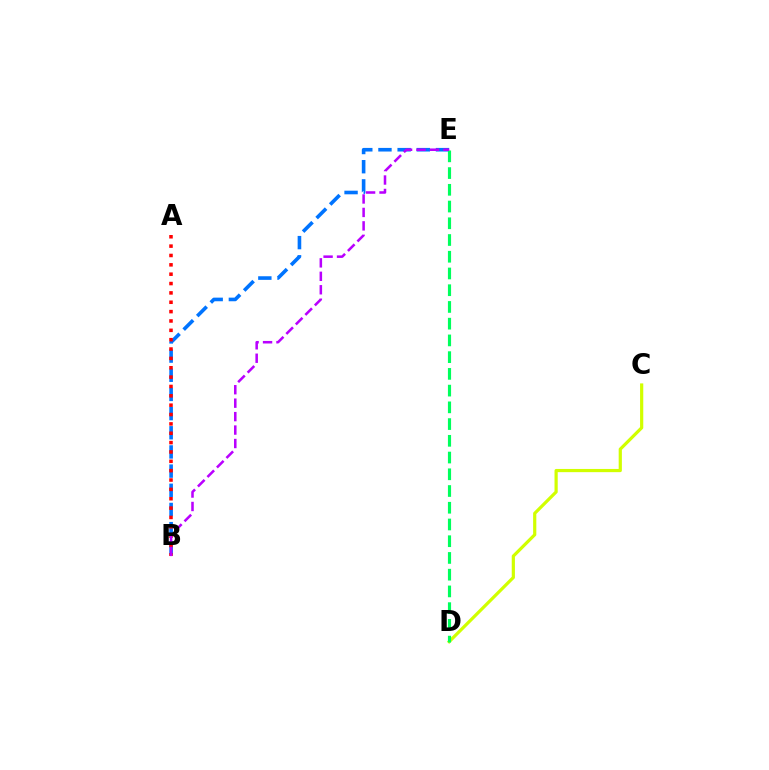{('B', 'E'): [{'color': '#0074ff', 'line_style': 'dashed', 'thickness': 2.6}, {'color': '#b900ff', 'line_style': 'dashed', 'thickness': 1.83}], ('C', 'D'): [{'color': '#d1ff00', 'line_style': 'solid', 'thickness': 2.31}], ('A', 'B'): [{'color': '#ff0000', 'line_style': 'dotted', 'thickness': 2.54}], ('D', 'E'): [{'color': '#00ff5c', 'line_style': 'dashed', 'thickness': 2.27}]}